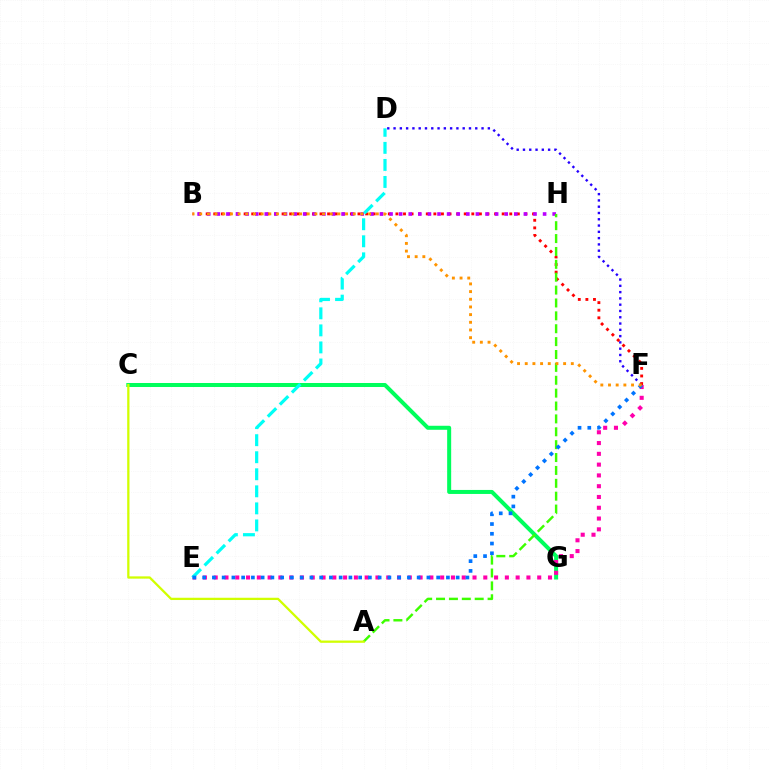{('D', 'F'): [{'color': '#2500ff', 'line_style': 'dotted', 'thickness': 1.71}], ('B', 'F'): [{'color': '#ff0000', 'line_style': 'dotted', 'thickness': 2.06}, {'color': '#ff9400', 'line_style': 'dotted', 'thickness': 2.09}], ('B', 'H'): [{'color': '#b900ff', 'line_style': 'dotted', 'thickness': 2.61}], ('C', 'G'): [{'color': '#00ff5c', 'line_style': 'solid', 'thickness': 2.89}], ('E', 'F'): [{'color': '#ff00ac', 'line_style': 'dotted', 'thickness': 2.93}, {'color': '#0074ff', 'line_style': 'dotted', 'thickness': 2.65}], ('D', 'E'): [{'color': '#00fff6', 'line_style': 'dashed', 'thickness': 2.32}], ('A', 'H'): [{'color': '#3dff00', 'line_style': 'dashed', 'thickness': 1.75}], ('A', 'C'): [{'color': '#d1ff00', 'line_style': 'solid', 'thickness': 1.64}]}